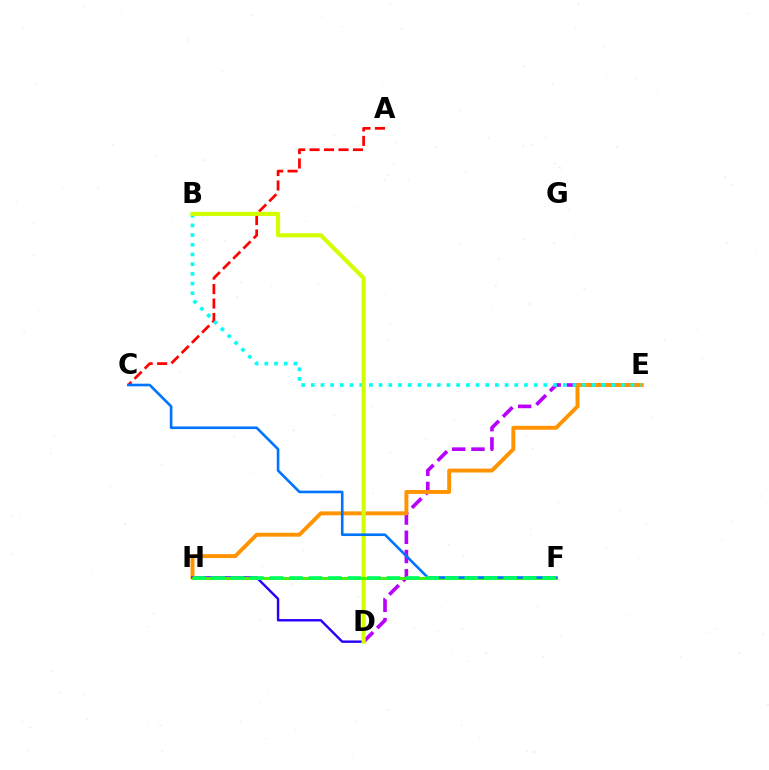{('D', 'E'): [{'color': '#b900ff', 'line_style': 'dashed', 'thickness': 2.61}], ('E', 'H'): [{'color': '#ff9400', 'line_style': 'solid', 'thickness': 2.82}], ('D', 'H'): [{'color': '#2500ff', 'line_style': 'solid', 'thickness': 1.73}], ('F', 'H'): [{'color': '#ff00ac', 'line_style': 'solid', 'thickness': 1.93}, {'color': '#3dff00', 'line_style': 'solid', 'thickness': 2.0}, {'color': '#00ff5c', 'line_style': 'dashed', 'thickness': 2.65}], ('A', 'C'): [{'color': '#ff0000', 'line_style': 'dashed', 'thickness': 1.96}], ('B', 'E'): [{'color': '#00fff6', 'line_style': 'dotted', 'thickness': 2.63}], ('B', 'D'): [{'color': '#d1ff00', 'line_style': 'solid', 'thickness': 2.95}], ('C', 'F'): [{'color': '#0074ff', 'line_style': 'solid', 'thickness': 1.89}]}